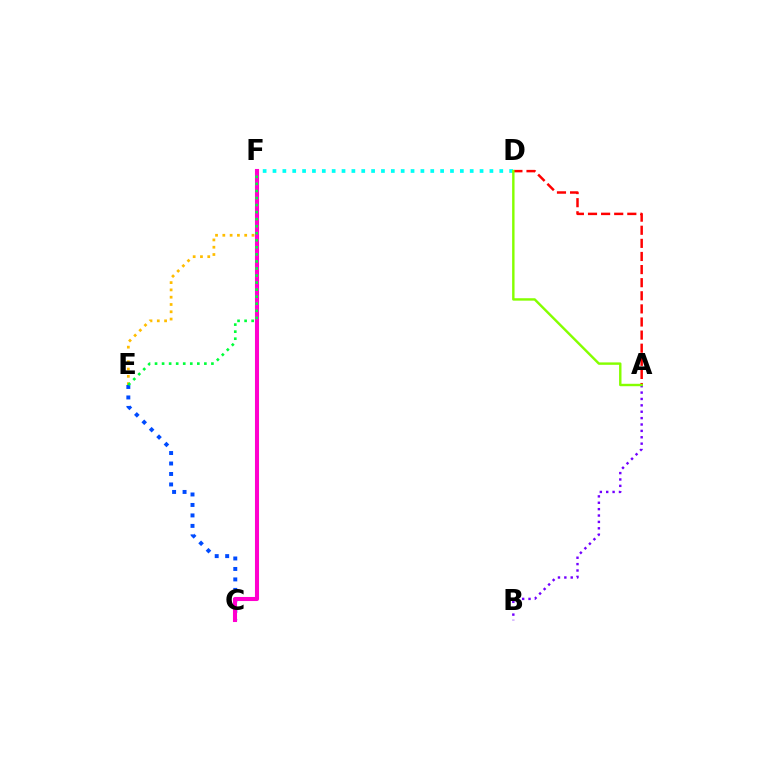{('A', 'B'): [{'color': '#7200ff', 'line_style': 'dotted', 'thickness': 1.73}], ('A', 'D'): [{'color': '#ff0000', 'line_style': 'dashed', 'thickness': 1.78}, {'color': '#84ff00', 'line_style': 'solid', 'thickness': 1.74}], ('E', 'F'): [{'color': '#ffbd00', 'line_style': 'dotted', 'thickness': 1.98}, {'color': '#00ff39', 'line_style': 'dotted', 'thickness': 1.91}], ('D', 'F'): [{'color': '#00fff6', 'line_style': 'dotted', 'thickness': 2.68}], ('C', 'E'): [{'color': '#004bff', 'line_style': 'dotted', 'thickness': 2.85}], ('C', 'F'): [{'color': '#ff00cf', 'line_style': 'solid', 'thickness': 2.93}]}